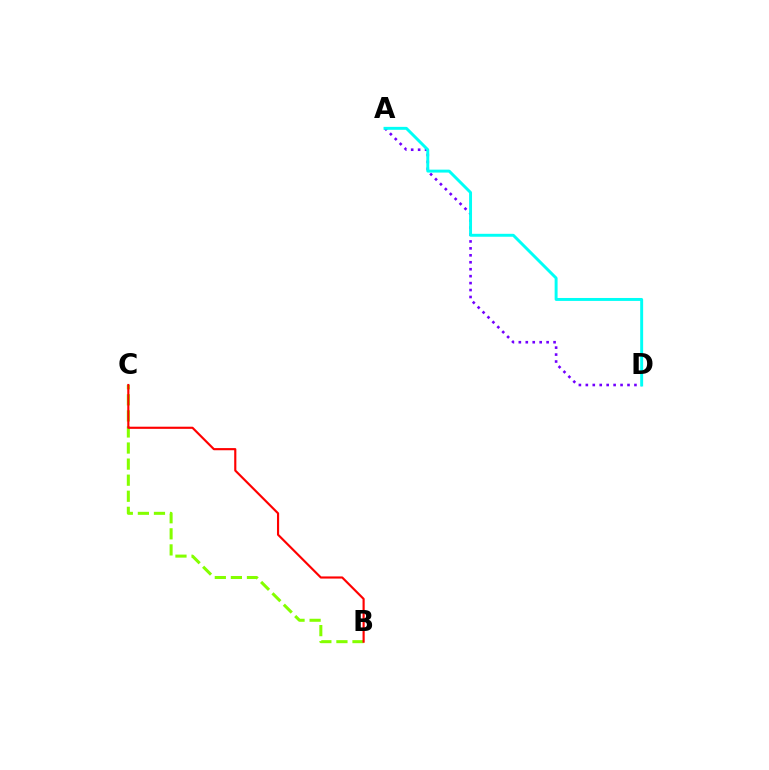{('A', 'D'): [{'color': '#7200ff', 'line_style': 'dotted', 'thickness': 1.89}, {'color': '#00fff6', 'line_style': 'solid', 'thickness': 2.12}], ('B', 'C'): [{'color': '#84ff00', 'line_style': 'dashed', 'thickness': 2.18}, {'color': '#ff0000', 'line_style': 'solid', 'thickness': 1.55}]}